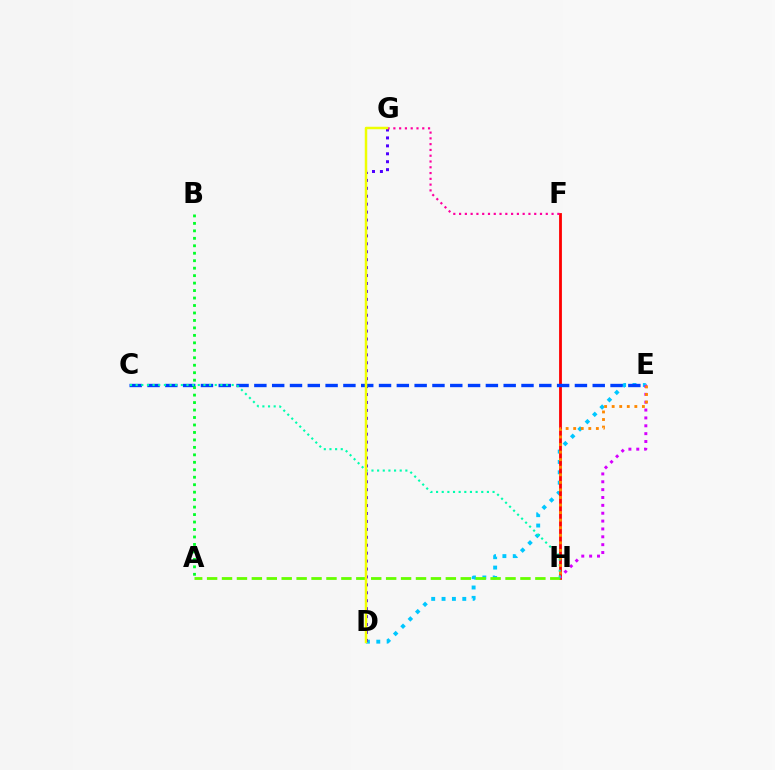{('D', 'E'): [{'color': '#00c7ff', 'line_style': 'dotted', 'thickness': 2.82}], ('F', 'H'): [{'color': '#ff0000', 'line_style': 'solid', 'thickness': 2.02}], ('D', 'G'): [{'color': '#4f00ff', 'line_style': 'dotted', 'thickness': 2.15}, {'color': '#eeff00', 'line_style': 'solid', 'thickness': 1.79}], ('C', 'E'): [{'color': '#003fff', 'line_style': 'dashed', 'thickness': 2.42}], ('A', 'H'): [{'color': '#66ff00', 'line_style': 'dashed', 'thickness': 2.03}], ('F', 'G'): [{'color': '#ff00a0', 'line_style': 'dotted', 'thickness': 1.57}], ('E', 'H'): [{'color': '#d600ff', 'line_style': 'dotted', 'thickness': 2.14}, {'color': '#ff8800', 'line_style': 'dotted', 'thickness': 2.05}], ('C', 'H'): [{'color': '#00ffaf', 'line_style': 'dotted', 'thickness': 1.53}], ('A', 'B'): [{'color': '#00ff27', 'line_style': 'dotted', 'thickness': 2.03}]}